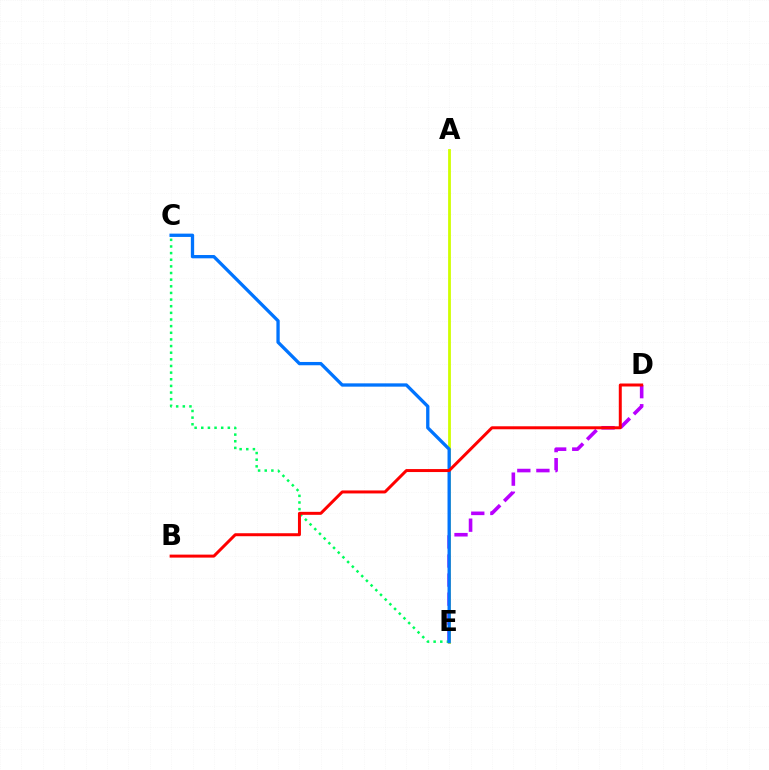{('D', 'E'): [{'color': '#b900ff', 'line_style': 'dashed', 'thickness': 2.59}], ('C', 'E'): [{'color': '#00ff5c', 'line_style': 'dotted', 'thickness': 1.8}, {'color': '#0074ff', 'line_style': 'solid', 'thickness': 2.38}], ('A', 'E'): [{'color': '#d1ff00', 'line_style': 'solid', 'thickness': 2.01}], ('B', 'D'): [{'color': '#ff0000', 'line_style': 'solid', 'thickness': 2.15}]}